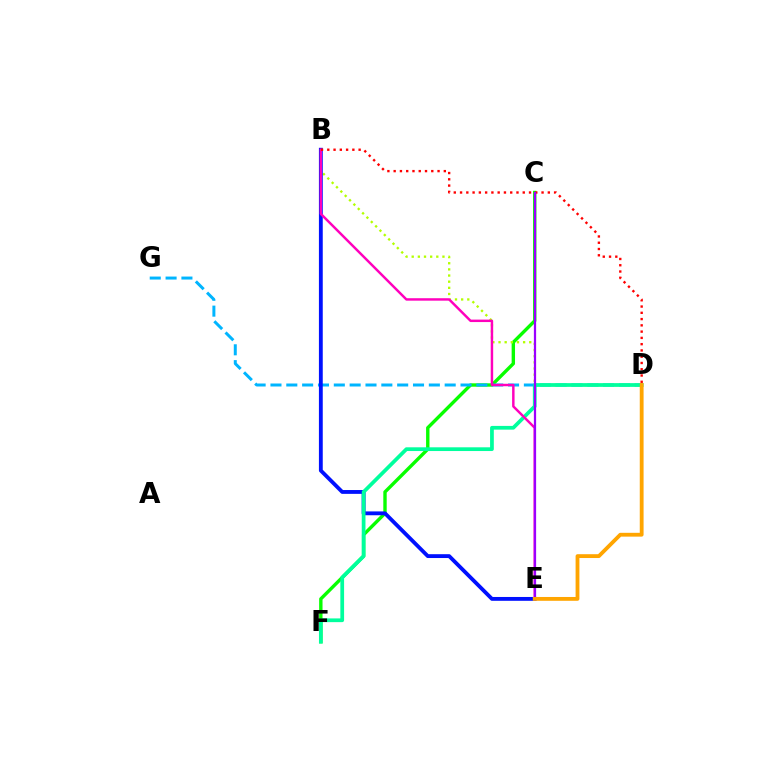{('C', 'F'): [{'color': '#08ff00', 'line_style': 'solid', 'thickness': 2.44}], ('D', 'G'): [{'color': '#00b5ff', 'line_style': 'dashed', 'thickness': 2.15}], ('B', 'D'): [{'color': '#b3ff00', 'line_style': 'dotted', 'thickness': 1.67}, {'color': '#ff0000', 'line_style': 'dotted', 'thickness': 1.7}], ('B', 'E'): [{'color': '#0010ff', 'line_style': 'solid', 'thickness': 2.76}, {'color': '#ff00bd', 'line_style': 'solid', 'thickness': 1.77}], ('D', 'F'): [{'color': '#00ff9d', 'line_style': 'solid', 'thickness': 2.69}], ('C', 'E'): [{'color': '#9b00ff', 'line_style': 'solid', 'thickness': 1.61}], ('D', 'E'): [{'color': '#ffa500', 'line_style': 'solid', 'thickness': 2.75}]}